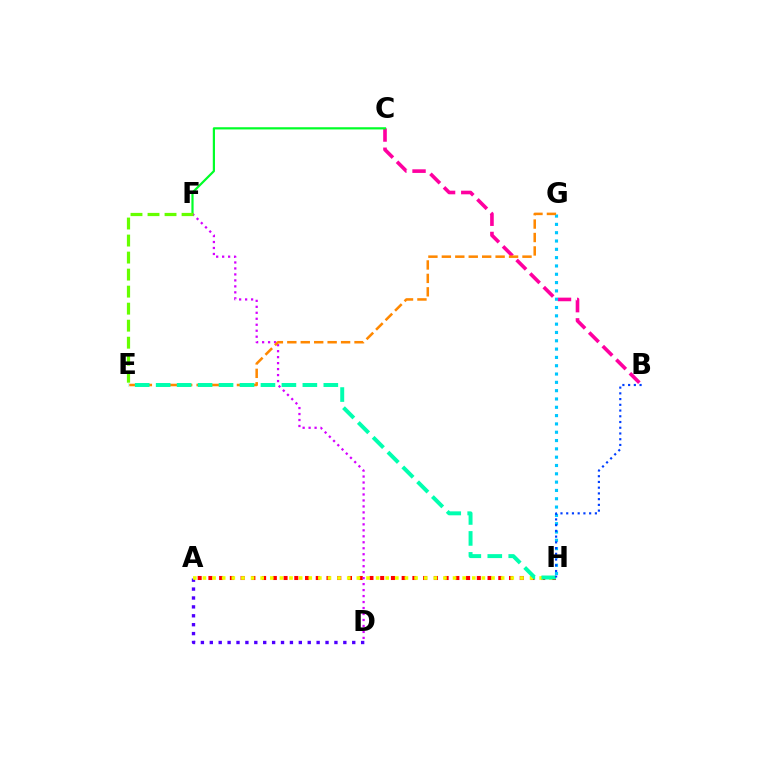{('A', 'H'): [{'color': '#ff0000', 'line_style': 'dotted', 'thickness': 2.92}, {'color': '#eeff00', 'line_style': 'dotted', 'thickness': 2.61}], ('B', 'C'): [{'color': '#ff00a0', 'line_style': 'dashed', 'thickness': 2.61}], ('A', 'D'): [{'color': '#4f00ff', 'line_style': 'dotted', 'thickness': 2.42}], ('C', 'F'): [{'color': '#00ff27', 'line_style': 'solid', 'thickness': 1.59}], ('D', 'F'): [{'color': '#d600ff', 'line_style': 'dotted', 'thickness': 1.62}], ('E', 'F'): [{'color': '#66ff00', 'line_style': 'dashed', 'thickness': 2.31}], ('G', 'H'): [{'color': '#00c7ff', 'line_style': 'dotted', 'thickness': 2.26}], ('E', 'G'): [{'color': '#ff8800', 'line_style': 'dashed', 'thickness': 1.83}], ('E', 'H'): [{'color': '#00ffaf', 'line_style': 'dashed', 'thickness': 2.85}], ('B', 'H'): [{'color': '#003fff', 'line_style': 'dotted', 'thickness': 1.56}]}